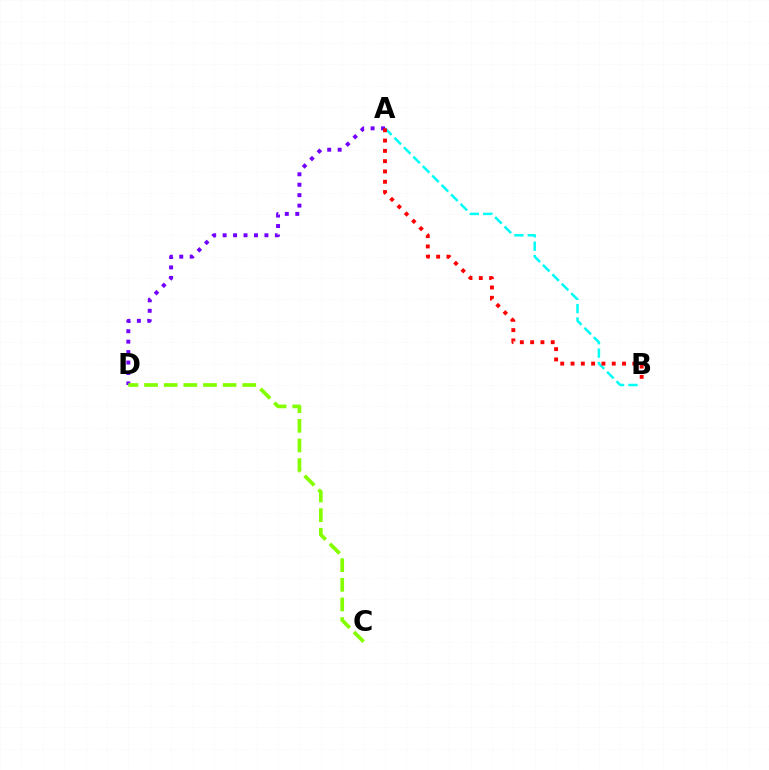{('A', 'D'): [{'color': '#7200ff', 'line_style': 'dotted', 'thickness': 2.84}], ('C', 'D'): [{'color': '#84ff00', 'line_style': 'dashed', 'thickness': 2.67}], ('A', 'B'): [{'color': '#00fff6', 'line_style': 'dashed', 'thickness': 1.81}, {'color': '#ff0000', 'line_style': 'dotted', 'thickness': 2.8}]}